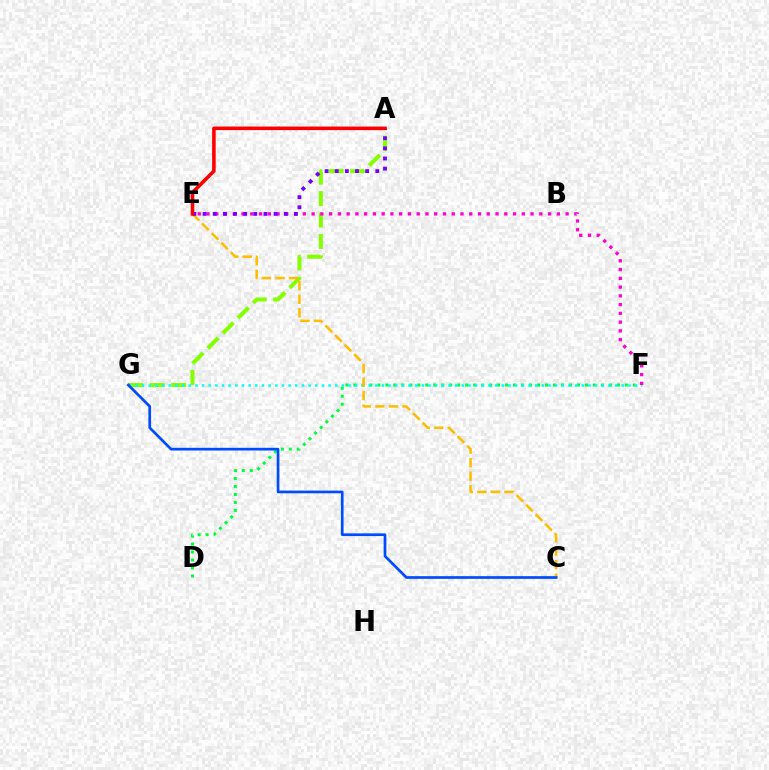{('A', 'G'): [{'color': '#84ff00', 'line_style': 'dashed', 'thickness': 2.91}], ('D', 'F'): [{'color': '#00ff39', 'line_style': 'dotted', 'thickness': 2.17}], ('F', 'G'): [{'color': '#00fff6', 'line_style': 'dotted', 'thickness': 1.81}], ('E', 'F'): [{'color': '#ff00cf', 'line_style': 'dotted', 'thickness': 2.38}], ('C', 'E'): [{'color': '#ffbd00', 'line_style': 'dashed', 'thickness': 1.84}], ('C', 'G'): [{'color': '#004bff', 'line_style': 'solid', 'thickness': 1.94}], ('A', 'E'): [{'color': '#7200ff', 'line_style': 'dotted', 'thickness': 2.76}, {'color': '#ff0000', 'line_style': 'solid', 'thickness': 2.58}]}